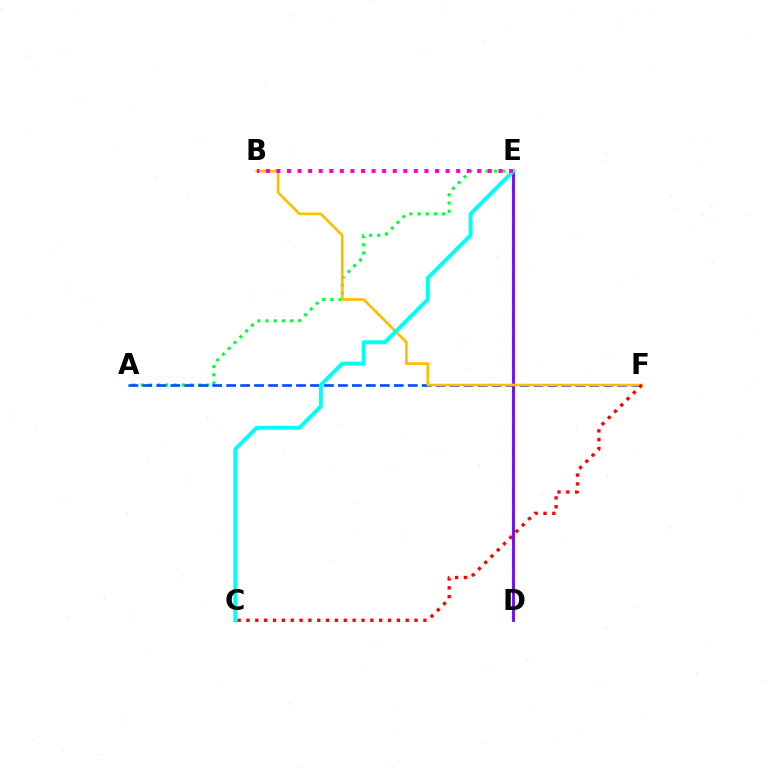{('D', 'E'): [{'color': '#84ff00', 'line_style': 'dashed', 'thickness': 1.71}, {'color': '#7200ff', 'line_style': 'solid', 'thickness': 1.99}], ('A', 'E'): [{'color': '#00ff39', 'line_style': 'dotted', 'thickness': 2.23}], ('A', 'F'): [{'color': '#004bff', 'line_style': 'dashed', 'thickness': 1.9}], ('B', 'F'): [{'color': '#ffbd00', 'line_style': 'solid', 'thickness': 1.9}], ('C', 'E'): [{'color': '#00fff6', 'line_style': 'solid', 'thickness': 2.84}], ('C', 'F'): [{'color': '#ff0000', 'line_style': 'dotted', 'thickness': 2.4}], ('B', 'E'): [{'color': '#ff00cf', 'line_style': 'dotted', 'thickness': 2.87}]}